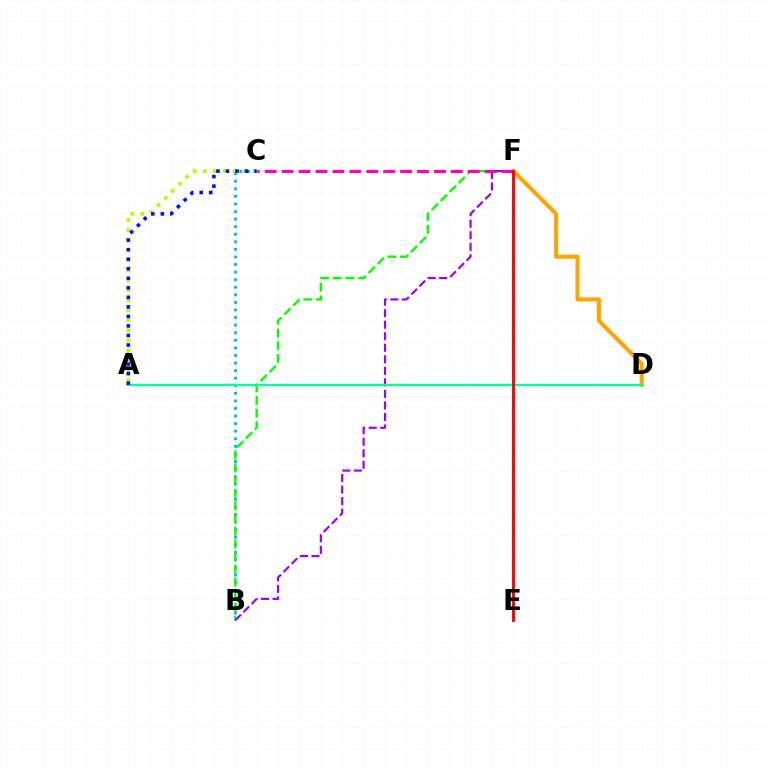{('B', 'C'): [{'color': '#00b5ff', 'line_style': 'dotted', 'thickness': 2.06}], ('B', 'F'): [{'color': '#08ff00', 'line_style': 'dashed', 'thickness': 1.73}, {'color': '#9b00ff', 'line_style': 'dashed', 'thickness': 1.57}], ('D', 'F'): [{'color': '#ffa500', 'line_style': 'solid', 'thickness': 2.93}], ('A', 'D'): [{'color': '#00ff9d', 'line_style': 'solid', 'thickness': 1.69}], ('A', 'C'): [{'color': '#b3ff00', 'line_style': 'dotted', 'thickness': 2.72}, {'color': '#0010ff', 'line_style': 'dotted', 'thickness': 2.59}], ('C', 'F'): [{'color': '#ff00bd', 'line_style': 'dashed', 'thickness': 2.3}], ('E', 'F'): [{'color': '#ff0000', 'line_style': 'solid', 'thickness': 2.09}]}